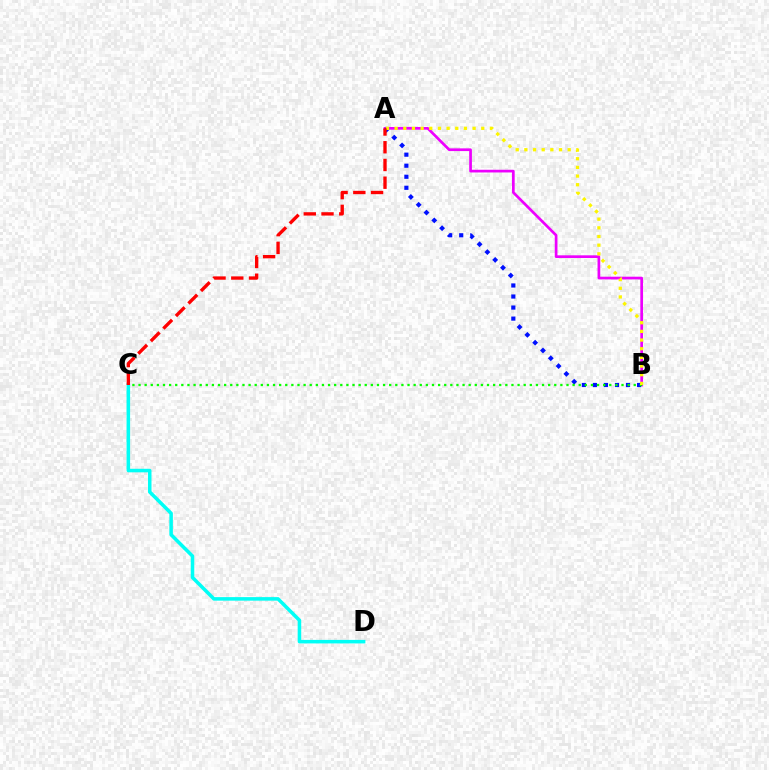{('A', 'B'): [{'color': '#ee00ff', 'line_style': 'solid', 'thickness': 1.95}, {'color': '#0010ff', 'line_style': 'dotted', 'thickness': 3.0}, {'color': '#fcf500', 'line_style': 'dotted', 'thickness': 2.35}], ('B', 'C'): [{'color': '#08ff00', 'line_style': 'dotted', 'thickness': 1.66}], ('C', 'D'): [{'color': '#00fff6', 'line_style': 'solid', 'thickness': 2.55}], ('A', 'C'): [{'color': '#ff0000', 'line_style': 'dashed', 'thickness': 2.41}]}